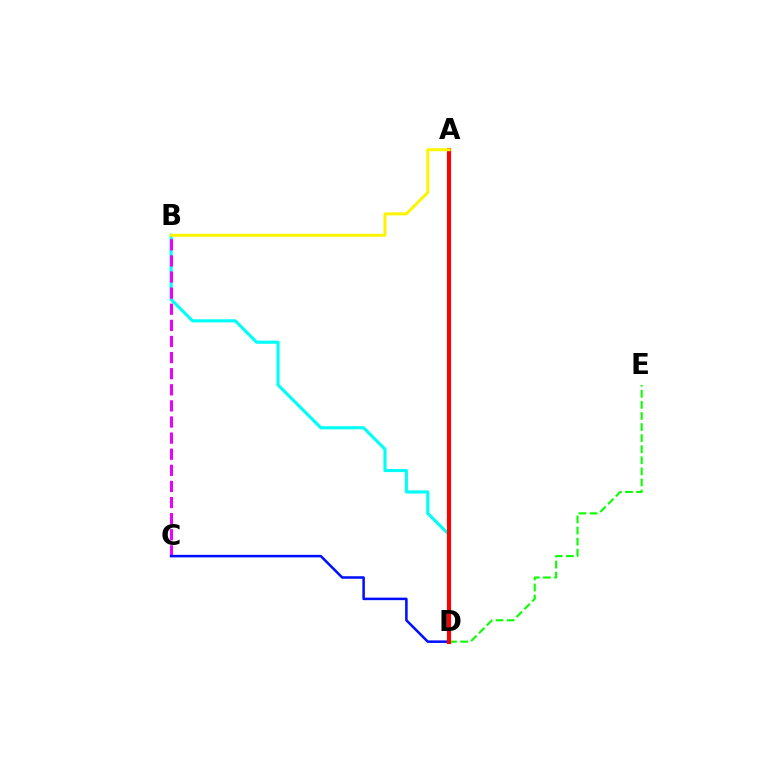{('B', 'D'): [{'color': '#00fff6', 'line_style': 'solid', 'thickness': 2.24}], ('D', 'E'): [{'color': '#08ff00', 'line_style': 'dashed', 'thickness': 1.51}], ('B', 'C'): [{'color': '#ee00ff', 'line_style': 'dashed', 'thickness': 2.19}], ('C', 'D'): [{'color': '#0010ff', 'line_style': 'solid', 'thickness': 1.82}], ('A', 'D'): [{'color': '#ff0000', 'line_style': 'solid', 'thickness': 2.96}], ('A', 'B'): [{'color': '#fcf500', 'line_style': 'solid', 'thickness': 2.14}]}